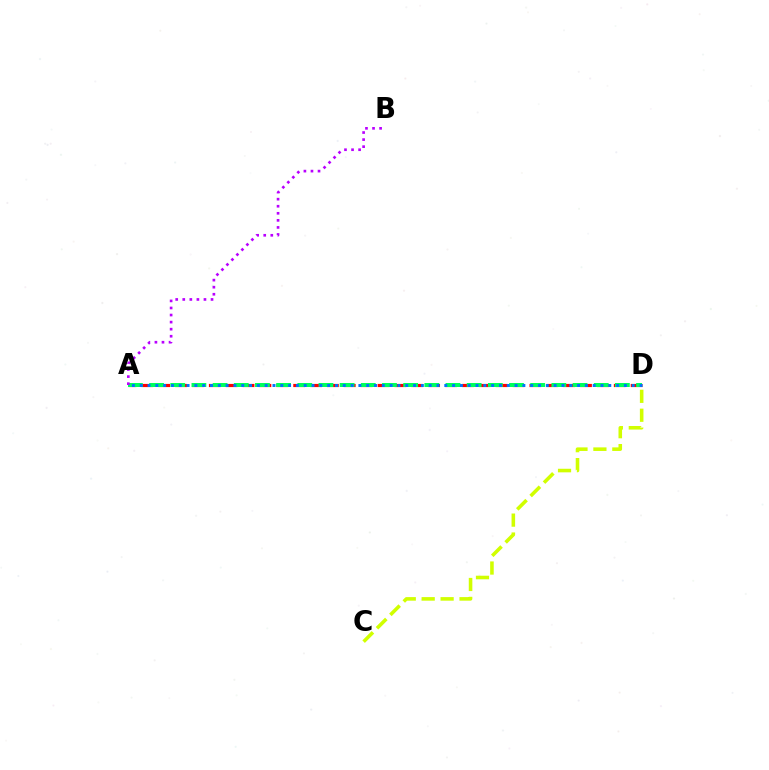{('A', 'D'): [{'color': '#ff0000', 'line_style': 'dashed', 'thickness': 2.29}, {'color': '#00ff5c', 'line_style': 'dashed', 'thickness': 2.88}, {'color': '#0074ff', 'line_style': 'dotted', 'thickness': 2.12}], ('C', 'D'): [{'color': '#d1ff00', 'line_style': 'dashed', 'thickness': 2.57}], ('A', 'B'): [{'color': '#b900ff', 'line_style': 'dotted', 'thickness': 1.92}]}